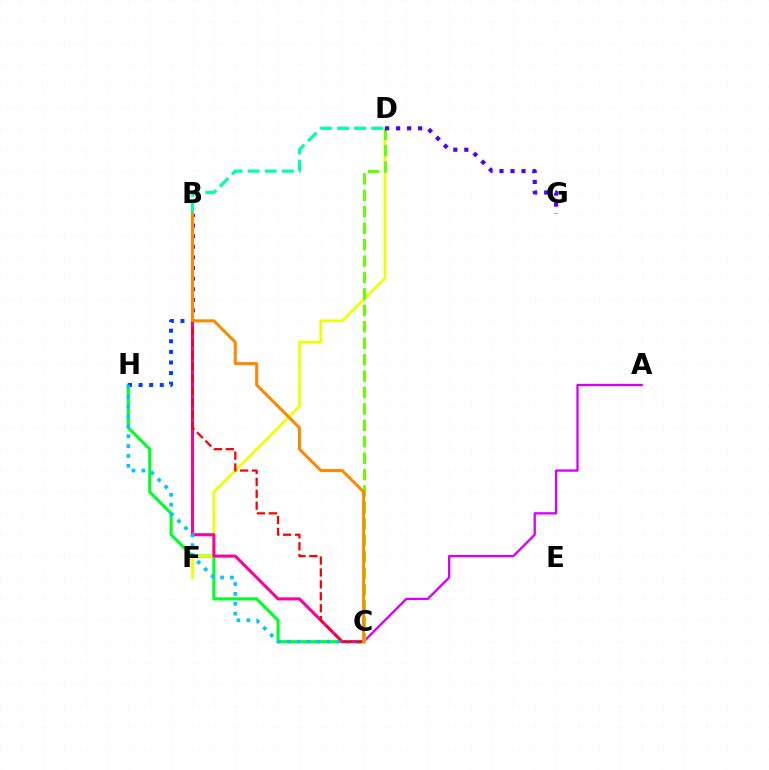{('C', 'H'): [{'color': '#00ff27', 'line_style': 'solid', 'thickness': 2.22}, {'color': '#00c7ff', 'line_style': 'dotted', 'thickness': 2.68}], ('A', 'C'): [{'color': '#d600ff', 'line_style': 'solid', 'thickness': 1.67}], ('B', 'H'): [{'color': '#003fff', 'line_style': 'dotted', 'thickness': 2.88}], ('D', 'F'): [{'color': '#eeff00', 'line_style': 'solid', 'thickness': 1.99}], ('C', 'D'): [{'color': '#66ff00', 'line_style': 'dashed', 'thickness': 2.23}], ('B', 'C'): [{'color': '#ff00a0', 'line_style': 'solid', 'thickness': 2.2}, {'color': '#ff0000', 'line_style': 'dashed', 'thickness': 1.62}, {'color': '#ff8800', 'line_style': 'solid', 'thickness': 2.18}], ('D', 'G'): [{'color': '#4f00ff', 'line_style': 'dotted', 'thickness': 2.99}], ('B', 'D'): [{'color': '#00ffaf', 'line_style': 'dashed', 'thickness': 2.32}]}